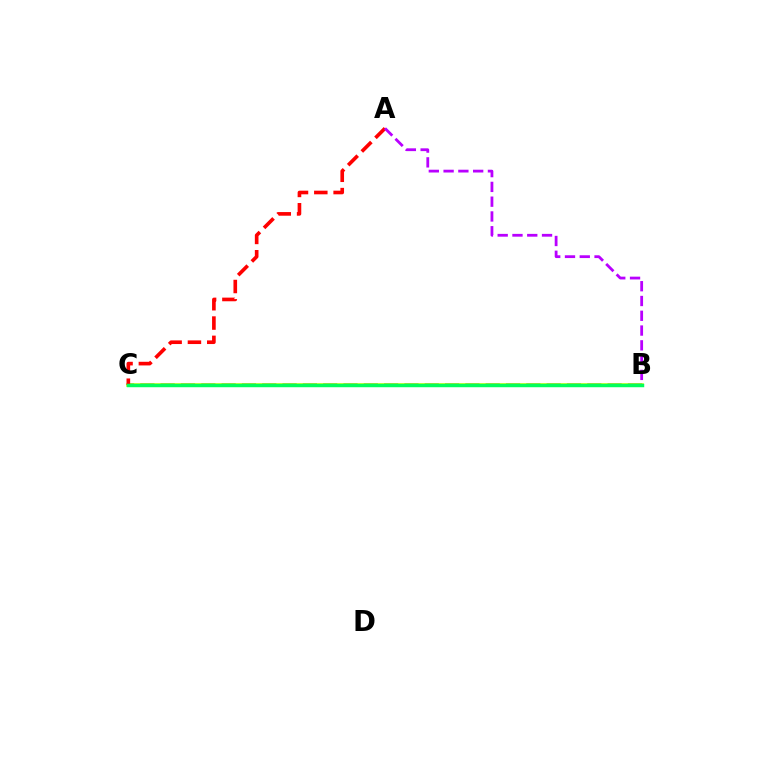{('B', 'C'): [{'color': '#0074ff', 'line_style': 'dashed', 'thickness': 2.76}, {'color': '#d1ff00', 'line_style': 'solid', 'thickness': 2.55}, {'color': '#00ff5c', 'line_style': 'solid', 'thickness': 2.49}], ('A', 'C'): [{'color': '#ff0000', 'line_style': 'dashed', 'thickness': 2.62}], ('A', 'B'): [{'color': '#b900ff', 'line_style': 'dashed', 'thickness': 2.01}]}